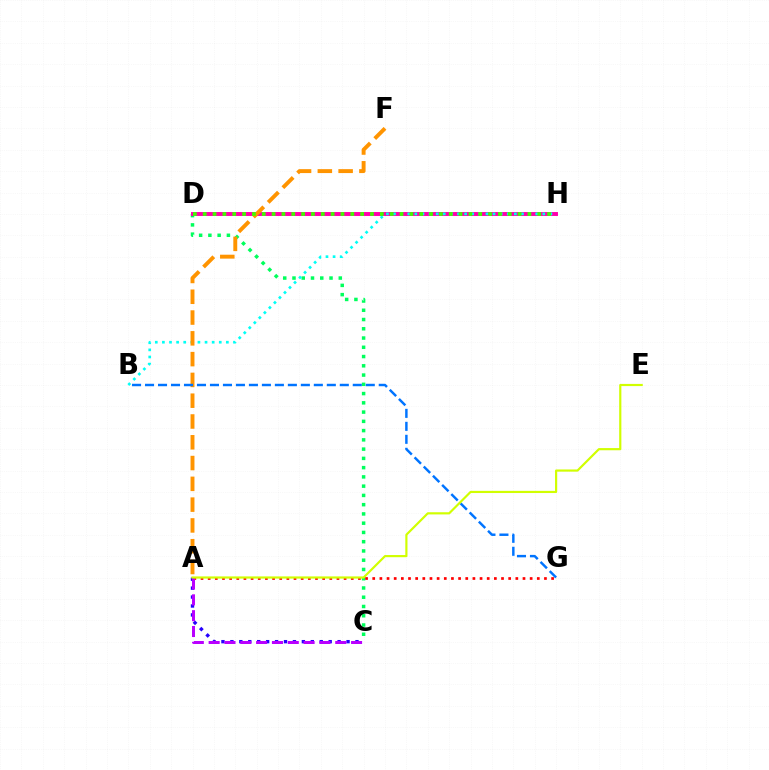{('C', 'D'): [{'color': '#00ff5c', 'line_style': 'dotted', 'thickness': 2.52}], ('A', 'G'): [{'color': '#ff0000', 'line_style': 'dotted', 'thickness': 1.94}], ('D', 'H'): [{'color': '#ff00ac', 'line_style': 'solid', 'thickness': 2.83}, {'color': '#3dff00', 'line_style': 'dotted', 'thickness': 2.67}], ('B', 'H'): [{'color': '#00fff6', 'line_style': 'dotted', 'thickness': 1.93}], ('A', 'F'): [{'color': '#ff9400', 'line_style': 'dashed', 'thickness': 2.82}], ('A', 'C'): [{'color': '#2500ff', 'line_style': 'dotted', 'thickness': 2.43}, {'color': '#b900ff', 'line_style': 'dashed', 'thickness': 2.15}], ('B', 'G'): [{'color': '#0074ff', 'line_style': 'dashed', 'thickness': 1.76}], ('A', 'E'): [{'color': '#d1ff00', 'line_style': 'solid', 'thickness': 1.57}]}